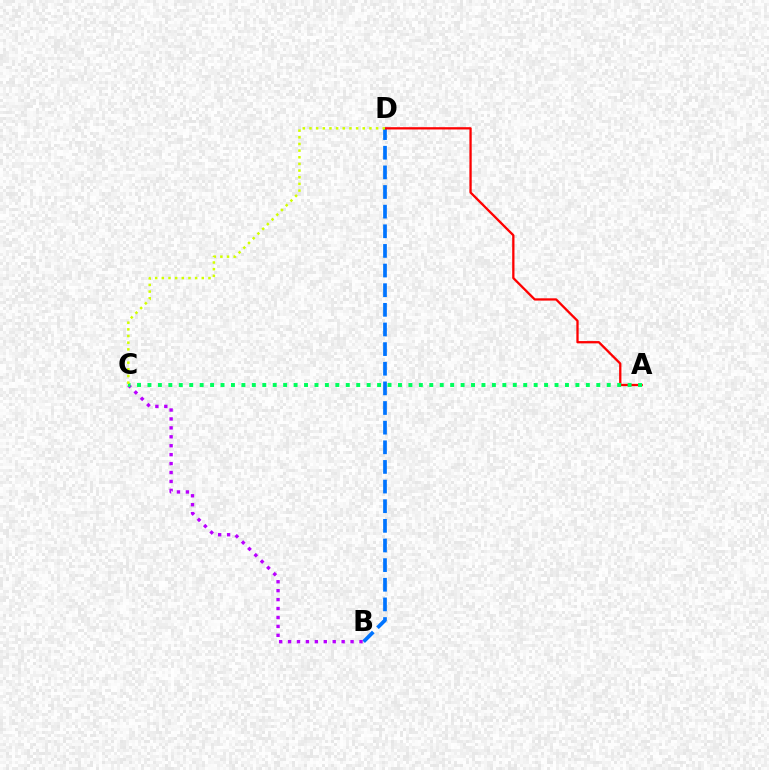{('B', 'D'): [{'color': '#0074ff', 'line_style': 'dashed', 'thickness': 2.67}], ('A', 'D'): [{'color': '#ff0000', 'line_style': 'solid', 'thickness': 1.65}], ('B', 'C'): [{'color': '#b900ff', 'line_style': 'dotted', 'thickness': 2.43}], ('A', 'C'): [{'color': '#00ff5c', 'line_style': 'dotted', 'thickness': 2.84}], ('C', 'D'): [{'color': '#d1ff00', 'line_style': 'dotted', 'thickness': 1.81}]}